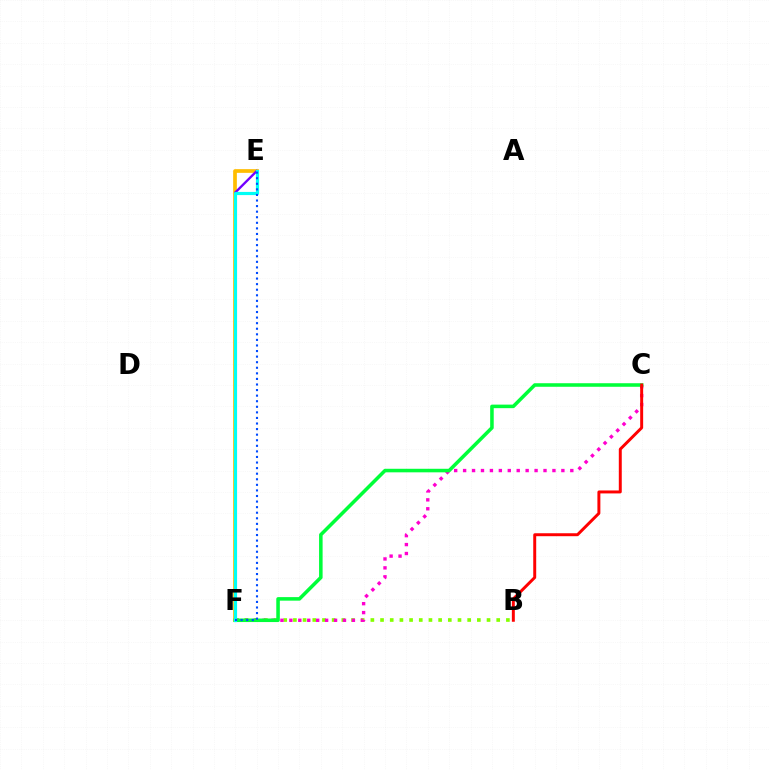{('B', 'F'): [{'color': '#84ff00', 'line_style': 'dotted', 'thickness': 2.63}], ('E', 'F'): [{'color': '#ffbd00', 'line_style': 'solid', 'thickness': 2.67}, {'color': '#7200ff', 'line_style': 'solid', 'thickness': 1.69}, {'color': '#00fff6', 'line_style': 'solid', 'thickness': 2.28}, {'color': '#004bff', 'line_style': 'dotted', 'thickness': 1.51}], ('C', 'F'): [{'color': '#ff00cf', 'line_style': 'dotted', 'thickness': 2.43}, {'color': '#00ff39', 'line_style': 'solid', 'thickness': 2.55}], ('B', 'C'): [{'color': '#ff0000', 'line_style': 'solid', 'thickness': 2.13}]}